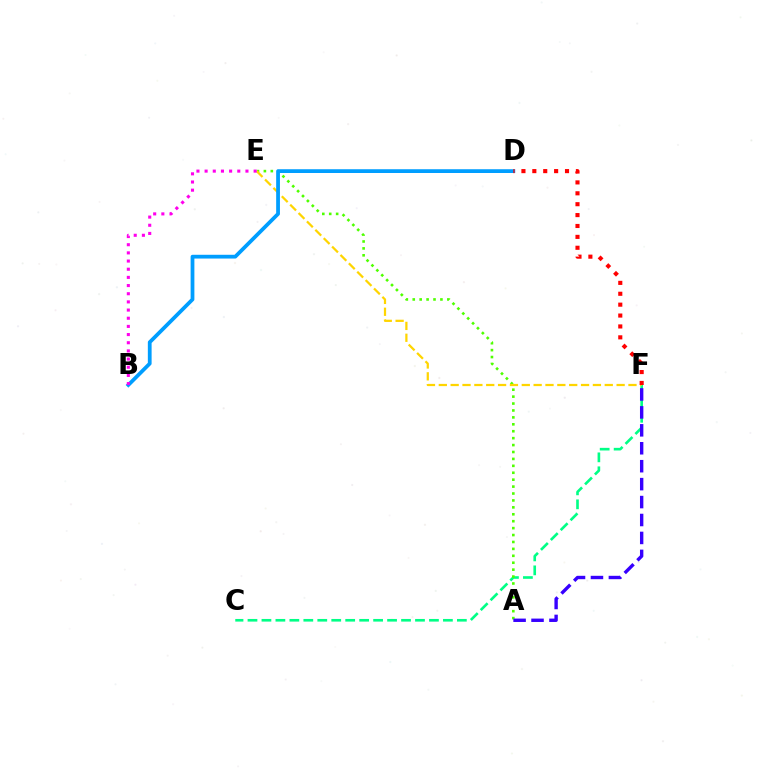{('C', 'F'): [{'color': '#00ff86', 'line_style': 'dashed', 'thickness': 1.9}], ('A', 'E'): [{'color': '#4fff00', 'line_style': 'dotted', 'thickness': 1.88}], ('A', 'F'): [{'color': '#3700ff', 'line_style': 'dashed', 'thickness': 2.44}], ('E', 'F'): [{'color': '#ffd500', 'line_style': 'dashed', 'thickness': 1.61}], ('B', 'D'): [{'color': '#009eff', 'line_style': 'solid', 'thickness': 2.72}], ('D', 'F'): [{'color': '#ff0000', 'line_style': 'dotted', 'thickness': 2.96}], ('B', 'E'): [{'color': '#ff00ed', 'line_style': 'dotted', 'thickness': 2.22}]}